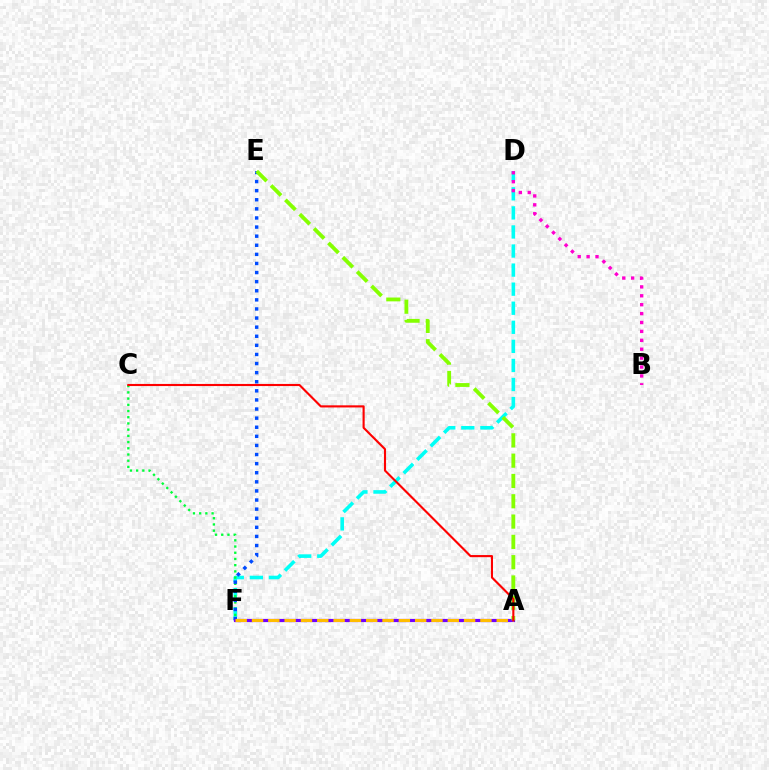{('D', 'F'): [{'color': '#00fff6', 'line_style': 'dashed', 'thickness': 2.59}], ('C', 'F'): [{'color': '#00ff39', 'line_style': 'dotted', 'thickness': 1.69}], ('E', 'F'): [{'color': '#004bff', 'line_style': 'dotted', 'thickness': 2.47}], ('A', 'F'): [{'color': '#7200ff', 'line_style': 'solid', 'thickness': 2.29}, {'color': '#ffbd00', 'line_style': 'dashed', 'thickness': 2.22}], ('A', 'E'): [{'color': '#84ff00', 'line_style': 'dashed', 'thickness': 2.76}], ('B', 'D'): [{'color': '#ff00cf', 'line_style': 'dotted', 'thickness': 2.42}], ('A', 'C'): [{'color': '#ff0000', 'line_style': 'solid', 'thickness': 1.53}]}